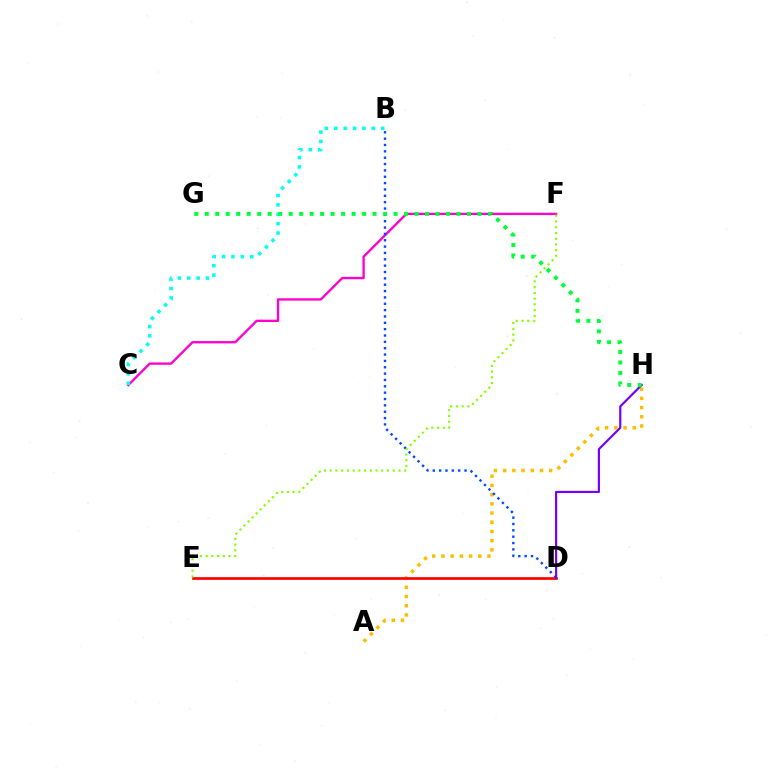{('A', 'H'): [{'color': '#ffbd00', 'line_style': 'dotted', 'thickness': 2.5}], ('C', 'F'): [{'color': '#ff00cf', 'line_style': 'solid', 'thickness': 1.68}], ('D', 'E'): [{'color': '#ff0000', 'line_style': 'solid', 'thickness': 1.94}], ('B', 'D'): [{'color': '#004bff', 'line_style': 'dotted', 'thickness': 1.73}], ('D', 'H'): [{'color': '#7200ff', 'line_style': 'solid', 'thickness': 1.56}], ('E', 'F'): [{'color': '#84ff00', 'line_style': 'dotted', 'thickness': 1.56}], ('B', 'C'): [{'color': '#00fff6', 'line_style': 'dotted', 'thickness': 2.55}], ('G', 'H'): [{'color': '#00ff39', 'line_style': 'dotted', 'thickness': 2.85}]}